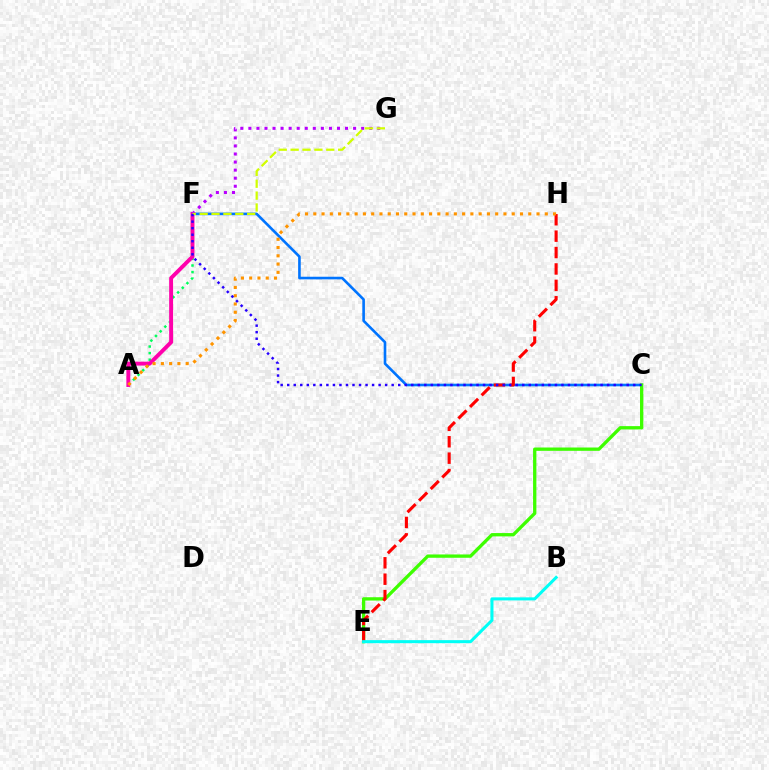{('C', 'F'): [{'color': '#0074ff', 'line_style': 'solid', 'thickness': 1.89}, {'color': '#2500ff', 'line_style': 'dotted', 'thickness': 1.77}], ('A', 'F'): [{'color': '#00ff5c', 'line_style': 'dotted', 'thickness': 1.79}, {'color': '#ff00ac', 'line_style': 'solid', 'thickness': 2.81}], ('F', 'G'): [{'color': '#b900ff', 'line_style': 'dotted', 'thickness': 2.19}, {'color': '#d1ff00', 'line_style': 'dashed', 'thickness': 1.61}], ('C', 'E'): [{'color': '#3dff00', 'line_style': 'solid', 'thickness': 2.38}], ('E', 'H'): [{'color': '#ff0000', 'line_style': 'dashed', 'thickness': 2.23}], ('B', 'E'): [{'color': '#00fff6', 'line_style': 'solid', 'thickness': 2.19}], ('A', 'H'): [{'color': '#ff9400', 'line_style': 'dotted', 'thickness': 2.25}]}